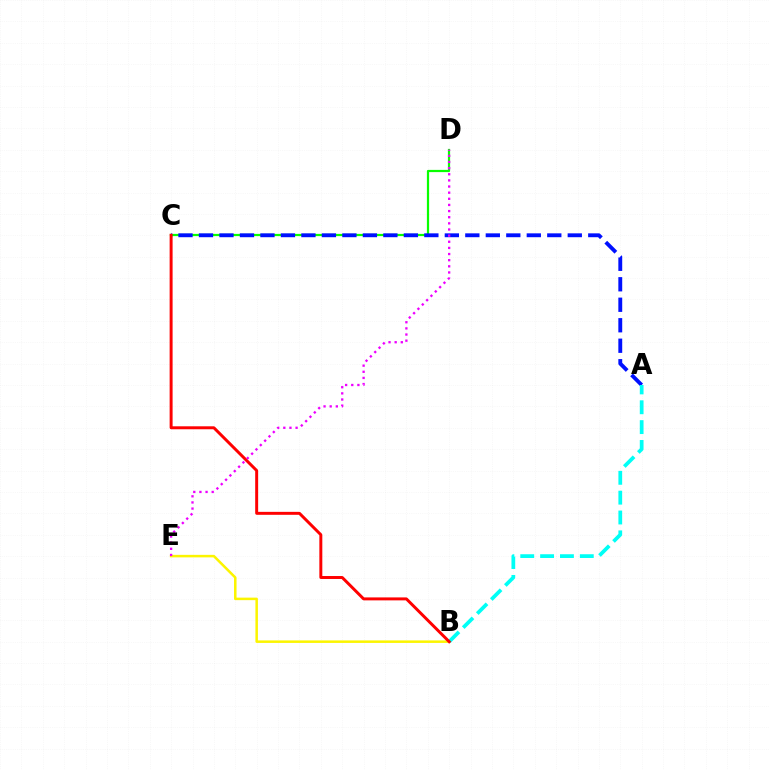{('C', 'D'): [{'color': '#08ff00', 'line_style': 'solid', 'thickness': 1.6}], ('A', 'C'): [{'color': '#0010ff', 'line_style': 'dashed', 'thickness': 2.78}], ('B', 'E'): [{'color': '#fcf500', 'line_style': 'solid', 'thickness': 1.81}], ('A', 'B'): [{'color': '#00fff6', 'line_style': 'dashed', 'thickness': 2.7}], ('B', 'C'): [{'color': '#ff0000', 'line_style': 'solid', 'thickness': 2.13}], ('D', 'E'): [{'color': '#ee00ff', 'line_style': 'dotted', 'thickness': 1.67}]}